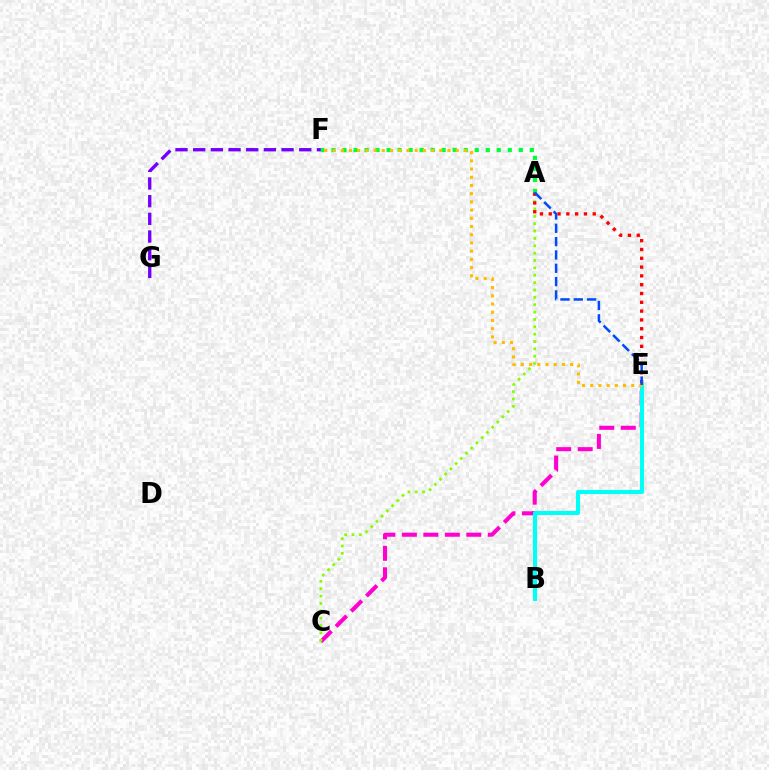{('A', 'F'): [{'color': '#00ff39', 'line_style': 'dotted', 'thickness': 2.99}], ('C', 'E'): [{'color': '#ff00cf', 'line_style': 'dashed', 'thickness': 2.92}], ('B', 'E'): [{'color': '#00fff6', 'line_style': 'solid', 'thickness': 2.94}], ('F', 'G'): [{'color': '#7200ff', 'line_style': 'dashed', 'thickness': 2.4}], ('A', 'C'): [{'color': '#84ff00', 'line_style': 'dotted', 'thickness': 2.0}], ('E', 'F'): [{'color': '#ffbd00', 'line_style': 'dotted', 'thickness': 2.23}], ('A', 'E'): [{'color': '#ff0000', 'line_style': 'dotted', 'thickness': 2.39}, {'color': '#004bff', 'line_style': 'dashed', 'thickness': 1.81}]}